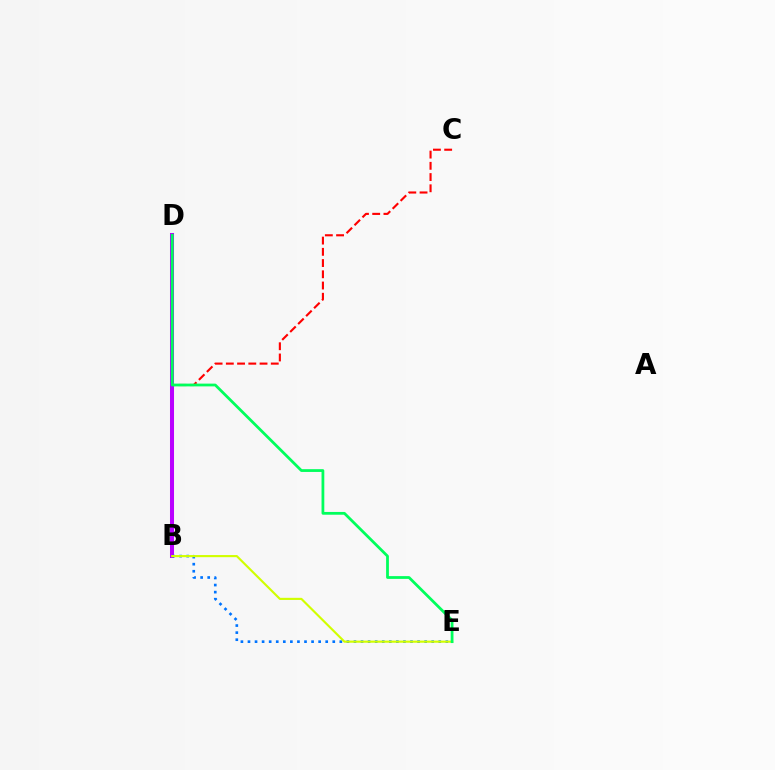{('B', 'C'): [{'color': '#ff0000', 'line_style': 'dashed', 'thickness': 1.53}], ('B', 'D'): [{'color': '#b900ff', 'line_style': 'solid', 'thickness': 2.9}], ('B', 'E'): [{'color': '#0074ff', 'line_style': 'dotted', 'thickness': 1.92}, {'color': '#d1ff00', 'line_style': 'solid', 'thickness': 1.54}], ('D', 'E'): [{'color': '#00ff5c', 'line_style': 'solid', 'thickness': 2.0}]}